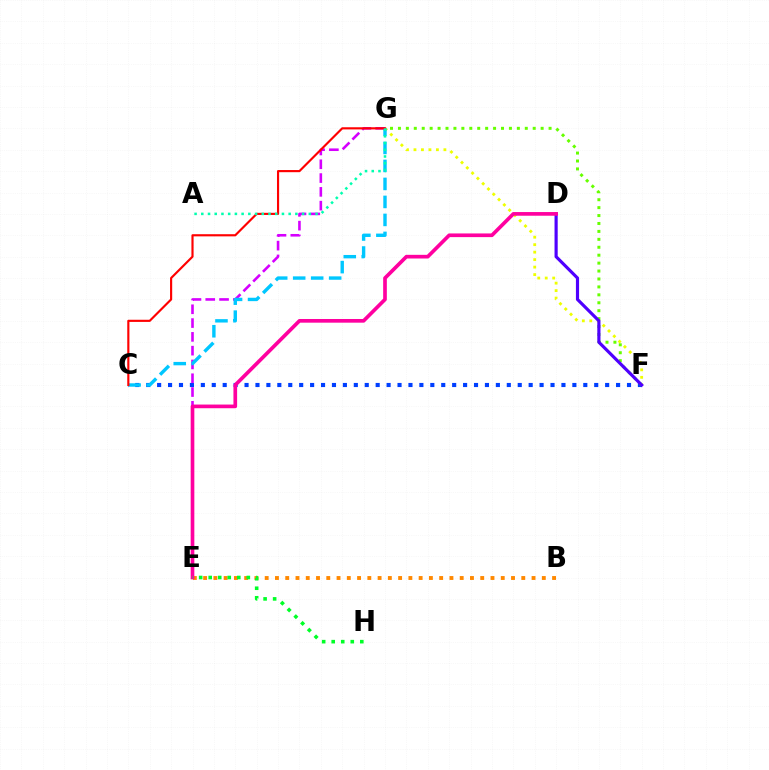{('B', 'E'): [{'color': '#ff8800', 'line_style': 'dotted', 'thickness': 2.79}], ('F', 'G'): [{'color': '#eeff00', 'line_style': 'dotted', 'thickness': 2.03}, {'color': '#66ff00', 'line_style': 'dotted', 'thickness': 2.15}], ('C', 'F'): [{'color': '#003fff', 'line_style': 'dotted', 'thickness': 2.97}], ('E', 'G'): [{'color': '#d600ff', 'line_style': 'dashed', 'thickness': 1.87}], ('D', 'F'): [{'color': '#4f00ff', 'line_style': 'solid', 'thickness': 2.28}], ('C', 'G'): [{'color': '#00c7ff', 'line_style': 'dashed', 'thickness': 2.44}, {'color': '#ff0000', 'line_style': 'solid', 'thickness': 1.55}], ('D', 'E'): [{'color': '#ff00a0', 'line_style': 'solid', 'thickness': 2.65}], ('A', 'G'): [{'color': '#00ffaf', 'line_style': 'dotted', 'thickness': 1.83}], ('E', 'H'): [{'color': '#00ff27', 'line_style': 'dotted', 'thickness': 2.59}]}